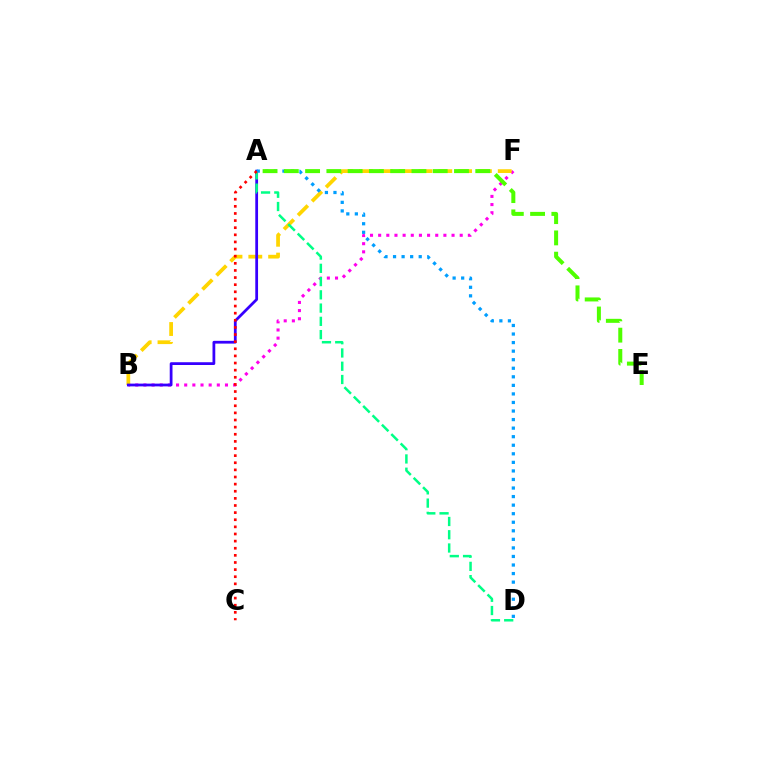{('B', 'F'): [{'color': '#ff00ed', 'line_style': 'dotted', 'thickness': 2.22}, {'color': '#ffd500', 'line_style': 'dashed', 'thickness': 2.69}], ('A', 'B'): [{'color': '#3700ff', 'line_style': 'solid', 'thickness': 1.99}], ('A', 'D'): [{'color': '#00ff86', 'line_style': 'dashed', 'thickness': 1.8}, {'color': '#009eff', 'line_style': 'dotted', 'thickness': 2.32}], ('A', 'E'): [{'color': '#4fff00', 'line_style': 'dashed', 'thickness': 2.89}], ('A', 'C'): [{'color': '#ff0000', 'line_style': 'dotted', 'thickness': 1.94}]}